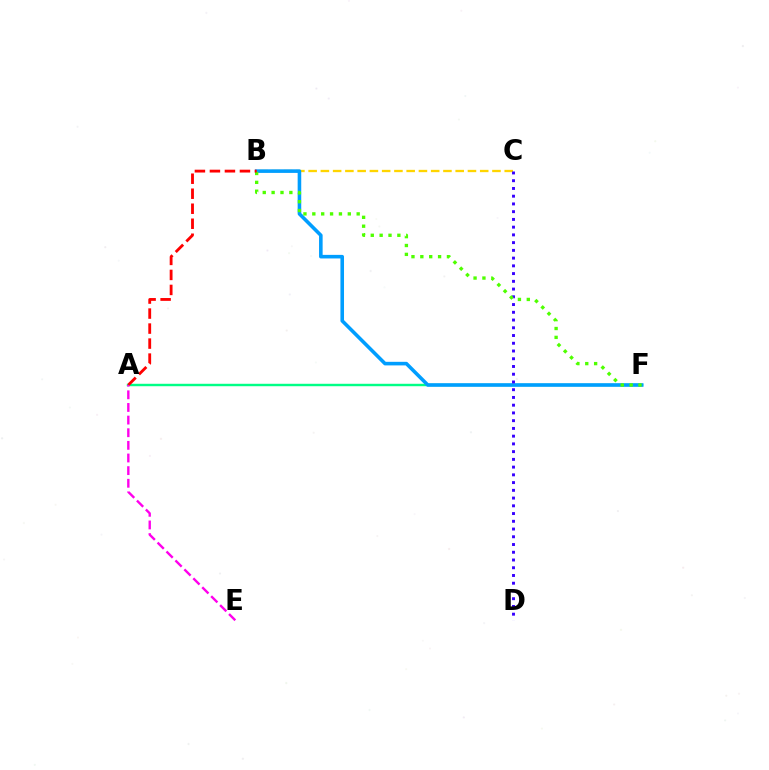{('A', 'F'): [{'color': '#00ff86', 'line_style': 'solid', 'thickness': 1.75}], ('B', 'C'): [{'color': '#ffd500', 'line_style': 'dashed', 'thickness': 1.66}], ('B', 'F'): [{'color': '#009eff', 'line_style': 'solid', 'thickness': 2.58}, {'color': '#4fff00', 'line_style': 'dotted', 'thickness': 2.41}], ('C', 'D'): [{'color': '#3700ff', 'line_style': 'dotted', 'thickness': 2.1}], ('A', 'B'): [{'color': '#ff0000', 'line_style': 'dashed', 'thickness': 2.04}], ('A', 'E'): [{'color': '#ff00ed', 'line_style': 'dashed', 'thickness': 1.72}]}